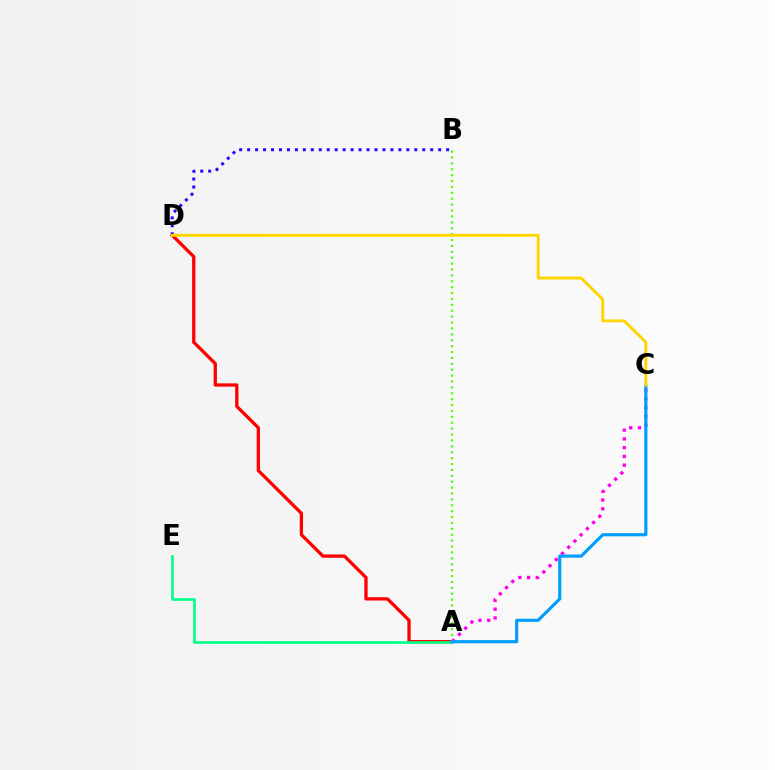{('A', 'D'): [{'color': '#ff0000', 'line_style': 'solid', 'thickness': 2.36}], ('A', 'E'): [{'color': '#00ff86', 'line_style': 'solid', 'thickness': 1.9}], ('A', 'B'): [{'color': '#4fff00', 'line_style': 'dotted', 'thickness': 1.6}], ('A', 'C'): [{'color': '#ff00ed', 'line_style': 'dotted', 'thickness': 2.38}, {'color': '#009eff', 'line_style': 'solid', 'thickness': 2.27}], ('B', 'D'): [{'color': '#3700ff', 'line_style': 'dotted', 'thickness': 2.16}], ('C', 'D'): [{'color': '#ffd500', 'line_style': 'solid', 'thickness': 2.07}]}